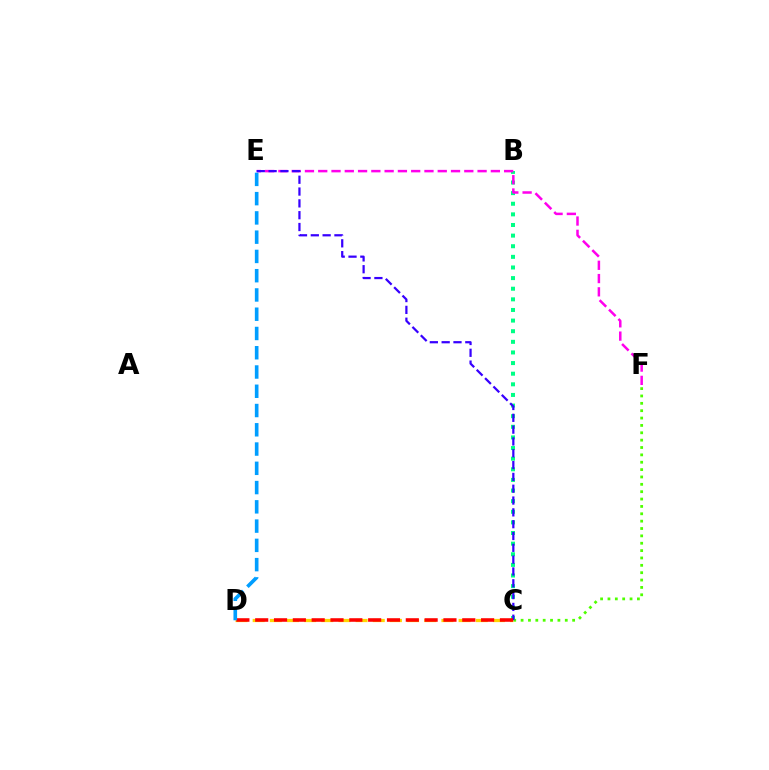{('B', 'C'): [{'color': '#00ff86', 'line_style': 'dotted', 'thickness': 2.89}], ('C', 'F'): [{'color': '#4fff00', 'line_style': 'dotted', 'thickness': 2.0}], ('C', 'D'): [{'color': '#ffd500', 'line_style': 'dashed', 'thickness': 2.33}, {'color': '#ff0000', 'line_style': 'dashed', 'thickness': 2.56}], ('E', 'F'): [{'color': '#ff00ed', 'line_style': 'dashed', 'thickness': 1.8}], ('C', 'E'): [{'color': '#3700ff', 'line_style': 'dashed', 'thickness': 1.61}], ('D', 'E'): [{'color': '#009eff', 'line_style': 'dashed', 'thickness': 2.62}]}